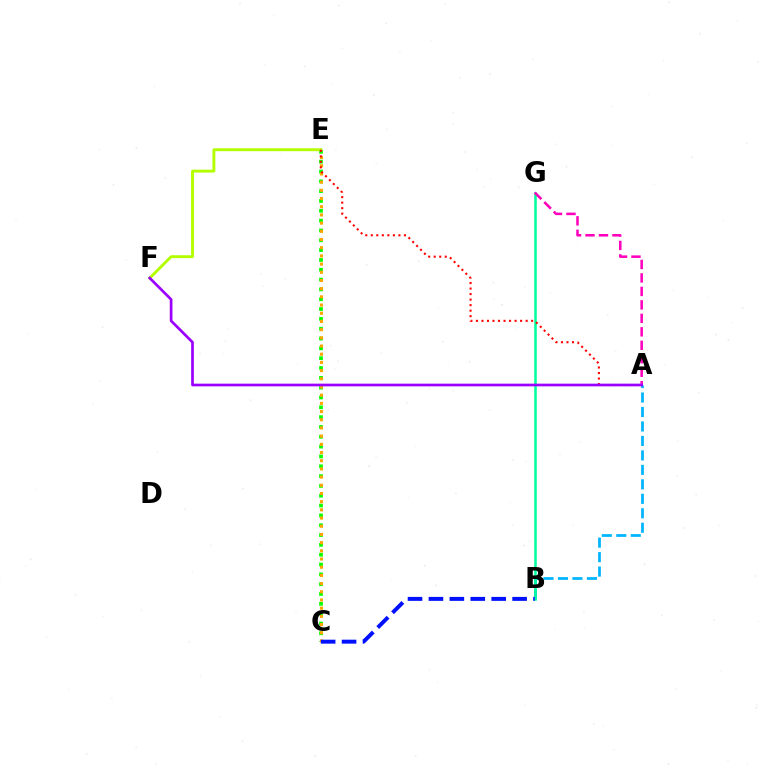{('A', 'B'): [{'color': '#00b5ff', 'line_style': 'dashed', 'thickness': 1.97}], ('C', 'E'): [{'color': '#08ff00', 'line_style': 'dotted', 'thickness': 2.67}, {'color': '#ffa500', 'line_style': 'dotted', 'thickness': 2.23}], ('E', 'F'): [{'color': '#b3ff00', 'line_style': 'solid', 'thickness': 2.08}], ('B', 'G'): [{'color': '#00ff9d', 'line_style': 'solid', 'thickness': 1.83}], ('A', 'E'): [{'color': '#ff0000', 'line_style': 'dotted', 'thickness': 1.5}], ('B', 'C'): [{'color': '#0010ff', 'line_style': 'dashed', 'thickness': 2.84}], ('A', 'G'): [{'color': '#ff00bd', 'line_style': 'dashed', 'thickness': 1.83}], ('A', 'F'): [{'color': '#9b00ff', 'line_style': 'solid', 'thickness': 1.94}]}